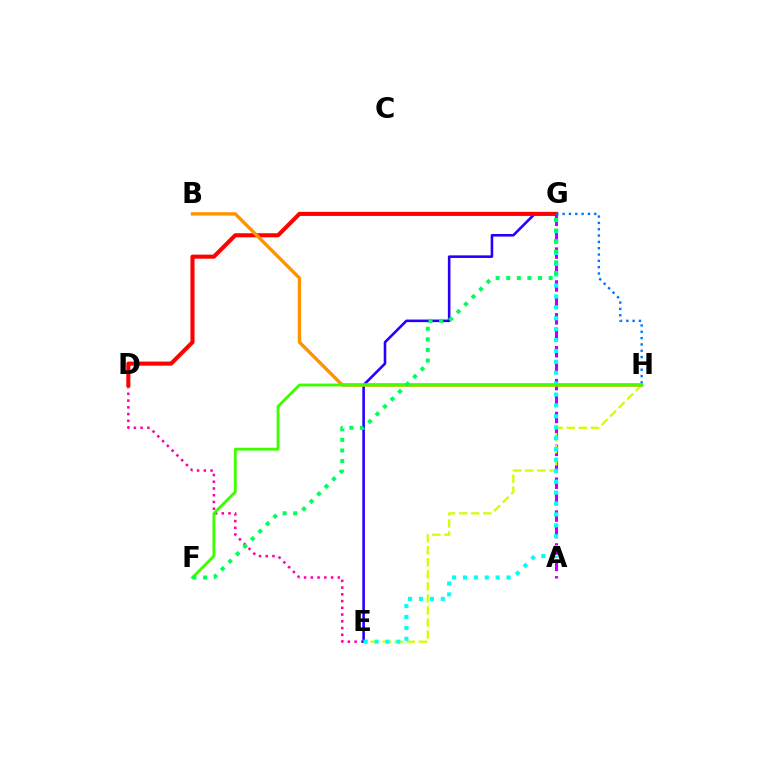{('A', 'G'): [{'color': '#b900ff', 'line_style': 'dashed', 'thickness': 2.23}], ('D', 'E'): [{'color': '#ff00ac', 'line_style': 'dotted', 'thickness': 1.83}], ('E', 'G'): [{'color': '#2500ff', 'line_style': 'solid', 'thickness': 1.86}, {'color': '#00fff6', 'line_style': 'dotted', 'thickness': 2.96}], ('D', 'G'): [{'color': '#ff0000', 'line_style': 'solid', 'thickness': 2.93}], ('E', 'H'): [{'color': '#d1ff00', 'line_style': 'dashed', 'thickness': 1.64}], ('G', 'H'): [{'color': '#0074ff', 'line_style': 'dotted', 'thickness': 1.72}], ('B', 'H'): [{'color': '#ff9400', 'line_style': 'solid', 'thickness': 2.44}], ('F', 'H'): [{'color': '#3dff00', 'line_style': 'solid', 'thickness': 2.06}], ('F', 'G'): [{'color': '#00ff5c', 'line_style': 'dotted', 'thickness': 2.88}]}